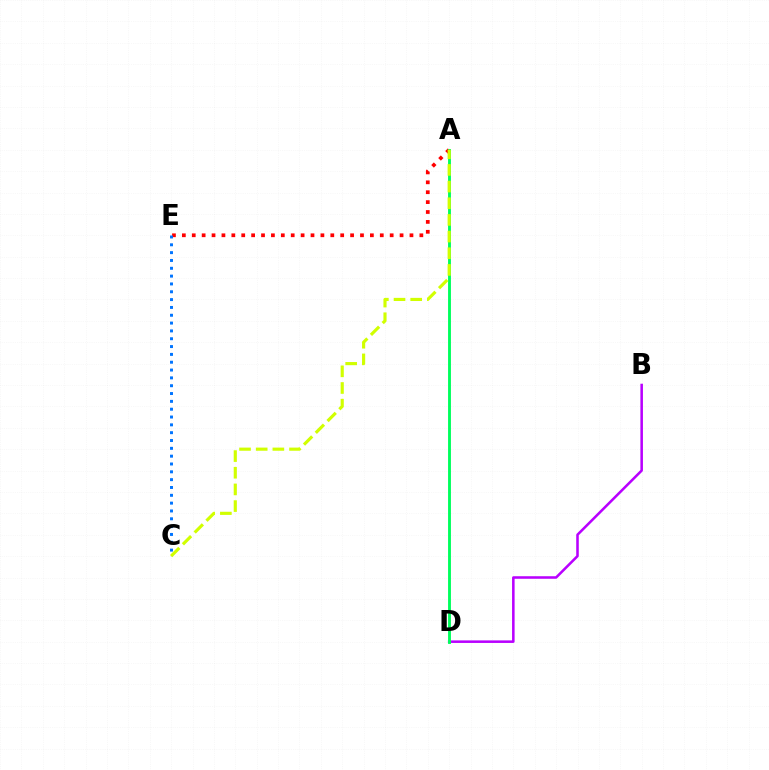{('B', 'D'): [{'color': '#b900ff', 'line_style': 'solid', 'thickness': 1.83}], ('A', 'E'): [{'color': '#ff0000', 'line_style': 'dotted', 'thickness': 2.69}], ('A', 'D'): [{'color': '#00ff5c', 'line_style': 'solid', 'thickness': 2.08}], ('A', 'C'): [{'color': '#d1ff00', 'line_style': 'dashed', 'thickness': 2.26}], ('C', 'E'): [{'color': '#0074ff', 'line_style': 'dotted', 'thickness': 2.13}]}